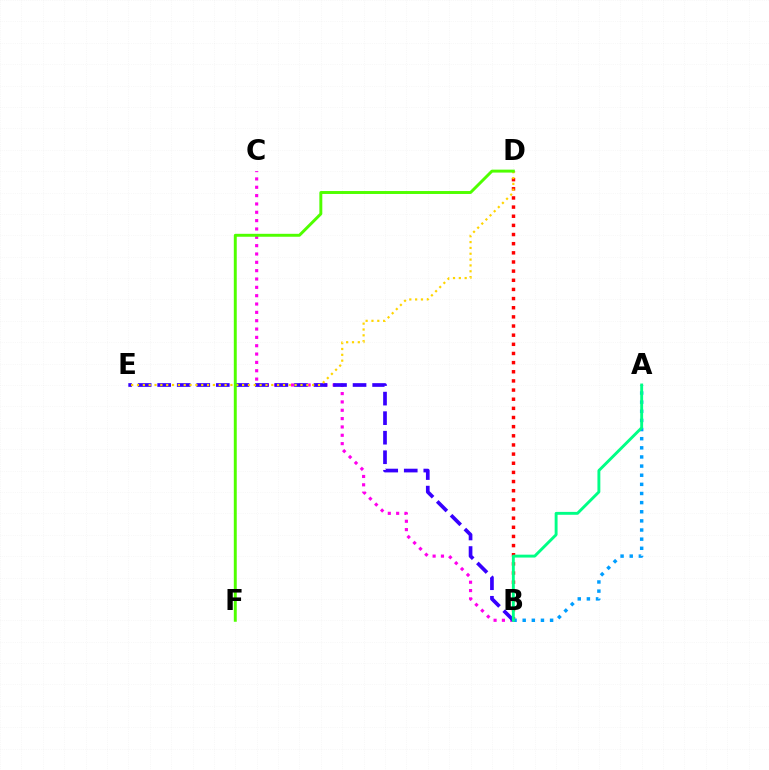{('B', 'C'): [{'color': '#ff00ed', 'line_style': 'dotted', 'thickness': 2.27}], ('B', 'D'): [{'color': '#ff0000', 'line_style': 'dotted', 'thickness': 2.49}], ('B', 'E'): [{'color': '#3700ff', 'line_style': 'dashed', 'thickness': 2.65}], ('D', 'E'): [{'color': '#ffd500', 'line_style': 'dotted', 'thickness': 1.59}], ('D', 'F'): [{'color': '#4fff00', 'line_style': 'solid', 'thickness': 2.12}], ('A', 'B'): [{'color': '#009eff', 'line_style': 'dotted', 'thickness': 2.48}, {'color': '#00ff86', 'line_style': 'solid', 'thickness': 2.08}]}